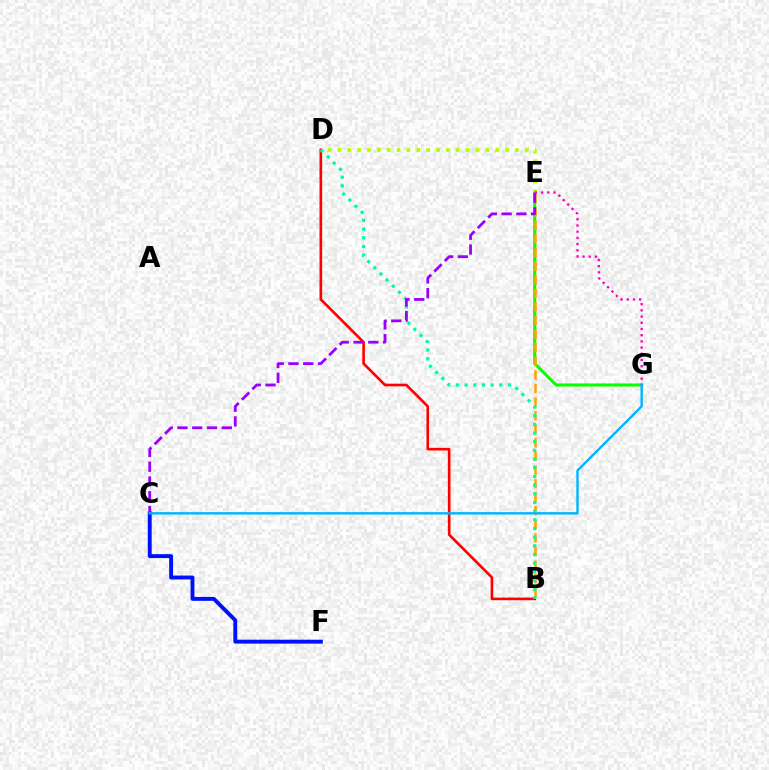{('B', 'D'): [{'color': '#ff0000', 'line_style': 'solid', 'thickness': 1.9}, {'color': '#00ff9d', 'line_style': 'dotted', 'thickness': 2.36}], ('E', 'G'): [{'color': '#08ff00', 'line_style': 'solid', 'thickness': 2.21}, {'color': '#ff00bd', 'line_style': 'dotted', 'thickness': 1.69}], ('D', 'E'): [{'color': '#b3ff00', 'line_style': 'dotted', 'thickness': 2.68}], ('C', 'F'): [{'color': '#0010ff', 'line_style': 'solid', 'thickness': 2.81}], ('B', 'E'): [{'color': '#ffa500', 'line_style': 'dashed', 'thickness': 1.85}], ('C', 'E'): [{'color': '#9b00ff', 'line_style': 'dashed', 'thickness': 2.01}], ('C', 'G'): [{'color': '#00b5ff', 'line_style': 'solid', 'thickness': 1.73}]}